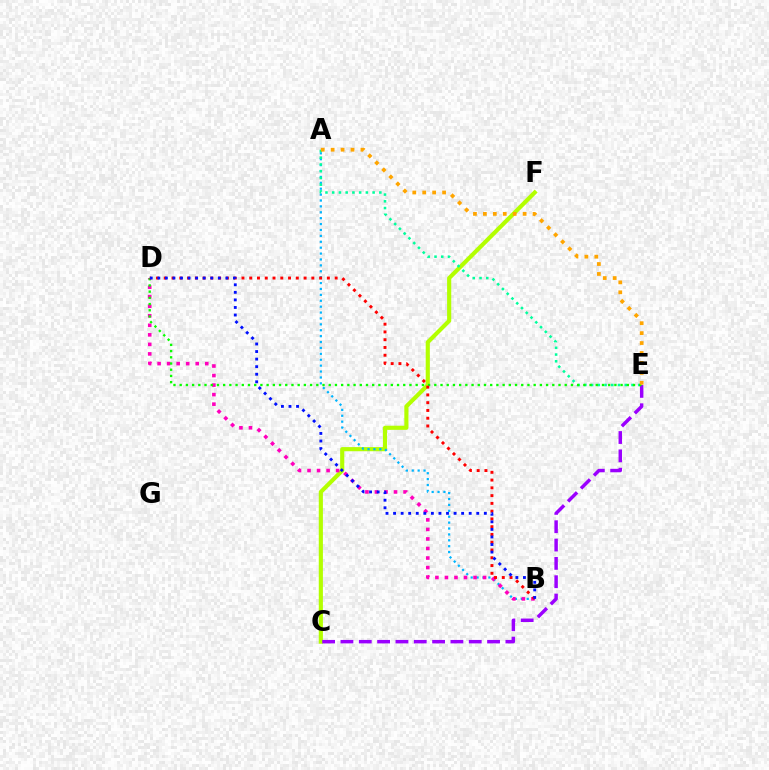{('C', 'F'): [{'color': '#b3ff00', 'line_style': 'solid', 'thickness': 2.98}], ('A', 'B'): [{'color': '#00b5ff', 'line_style': 'dotted', 'thickness': 1.6}], ('A', 'E'): [{'color': '#00ff9d', 'line_style': 'dotted', 'thickness': 1.83}, {'color': '#ffa500', 'line_style': 'dotted', 'thickness': 2.7}], ('B', 'D'): [{'color': '#ff00bd', 'line_style': 'dotted', 'thickness': 2.59}, {'color': '#ff0000', 'line_style': 'dotted', 'thickness': 2.11}, {'color': '#0010ff', 'line_style': 'dotted', 'thickness': 2.05}], ('C', 'E'): [{'color': '#9b00ff', 'line_style': 'dashed', 'thickness': 2.49}], ('D', 'E'): [{'color': '#08ff00', 'line_style': 'dotted', 'thickness': 1.69}]}